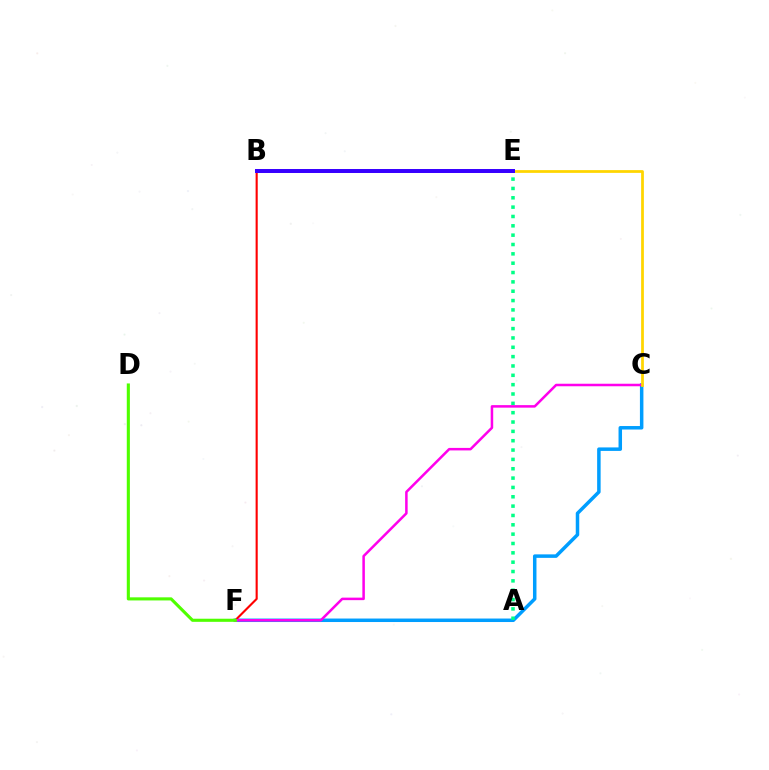{('C', 'F'): [{'color': '#009eff', 'line_style': 'solid', 'thickness': 2.52}, {'color': '#ff00ed', 'line_style': 'solid', 'thickness': 1.82}], ('A', 'E'): [{'color': '#00ff86', 'line_style': 'dotted', 'thickness': 2.54}], ('B', 'F'): [{'color': '#ff0000', 'line_style': 'solid', 'thickness': 1.53}], ('C', 'E'): [{'color': '#ffd500', 'line_style': 'solid', 'thickness': 1.99}], ('D', 'F'): [{'color': '#4fff00', 'line_style': 'solid', 'thickness': 2.24}], ('B', 'E'): [{'color': '#3700ff', 'line_style': 'solid', 'thickness': 2.86}]}